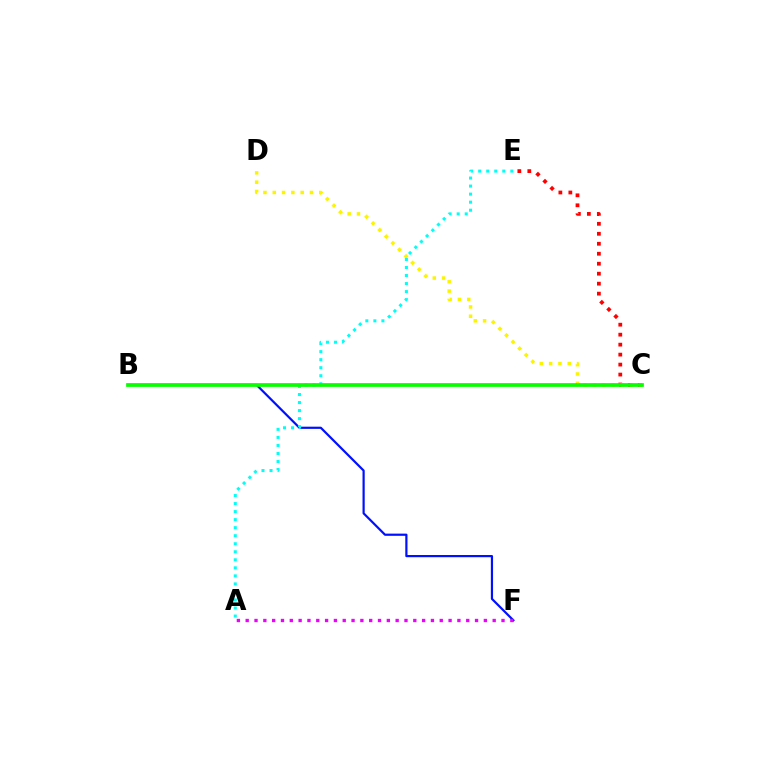{('B', 'F'): [{'color': '#0010ff', 'line_style': 'solid', 'thickness': 1.58}], ('C', 'E'): [{'color': '#ff0000', 'line_style': 'dotted', 'thickness': 2.71}], ('C', 'D'): [{'color': '#fcf500', 'line_style': 'dotted', 'thickness': 2.53}], ('A', 'F'): [{'color': '#ee00ff', 'line_style': 'dotted', 'thickness': 2.4}], ('A', 'E'): [{'color': '#00fff6', 'line_style': 'dotted', 'thickness': 2.18}], ('B', 'C'): [{'color': '#08ff00', 'line_style': 'solid', 'thickness': 2.68}]}